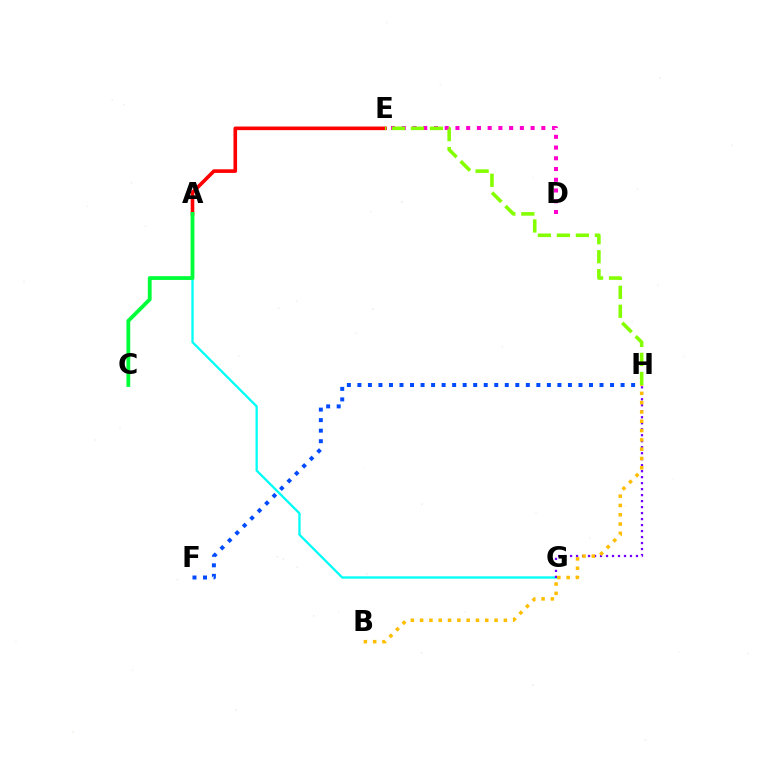{('D', 'E'): [{'color': '#ff00cf', 'line_style': 'dotted', 'thickness': 2.92}], ('F', 'H'): [{'color': '#004bff', 'line_style': 'dotted', 'thickness': 2.86}], ('A', 'E'): [{'color': '#ff0000', 'line_style': 'solid', 'thickness': 2.6}], ('A', 'G'): [{'color': '#00fff6', 'line_style': 'solid', 'thickness': 1.66}], ('A', 'C'): [{'color': '#00ff39', 'line_style': 'solid', 'thickness': 2.74}], ('G', 'H'): [{'color': '#7200ff', 'line_style': 'dotted', 'thickness': 1.63}], ('B', 'H'): [{'color': '#ffbd00', 'line_style': 'dotted', 'thickness': 2.53}], ('E', 'H'): [{'color': '#84ff00', 'line_style': 'dashed', 'thickness': 2.58}]}